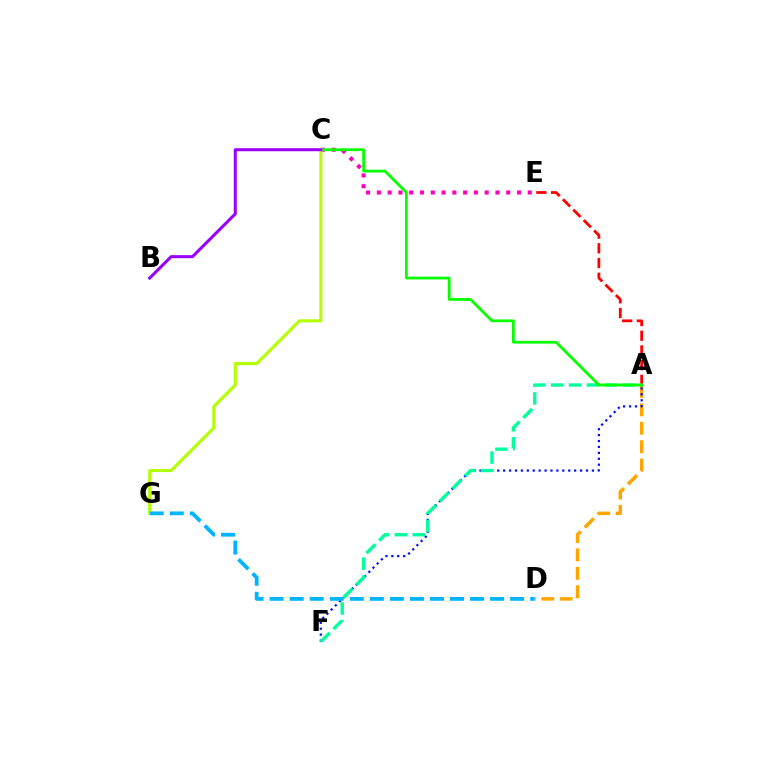{('A', 'D'): [{'color': '#ffa500', 'line_style': 'dashed', 'thickness': 2.5}], ('C', 'E'): [{'color': '#ff00bd', 'line_style': 'dotted', 'thickness': 2.93}], ('A', 'F'): [{'color': '#0010ff', 'line_style': 'dotted', 'thickness': 1.61}, {'color': '#00ff9d', 'line_style': 'dashed', 'thickness': 2.43}], ('A', 'E'): [{'color': '#ff0000', 'line_style': 'dashed', 'thickness': 2.0}], ('A', 'C'): [{'color': '#08ff00', 'line_style': 'solid', 'thickness': 2.01}], ('C', 'G'): [{'color': '#b3ff00', 'line_style': 'solid', 'thickness': 2.22}], ('B', 'C'): [{'color': '#9b00ff', 'line_style': 'solid', 'thickness': 2.19}], ('D', 'G'): [{'color': '#00b5ff', 'line_style': 'dashed', 'thickness': 2.72}]}